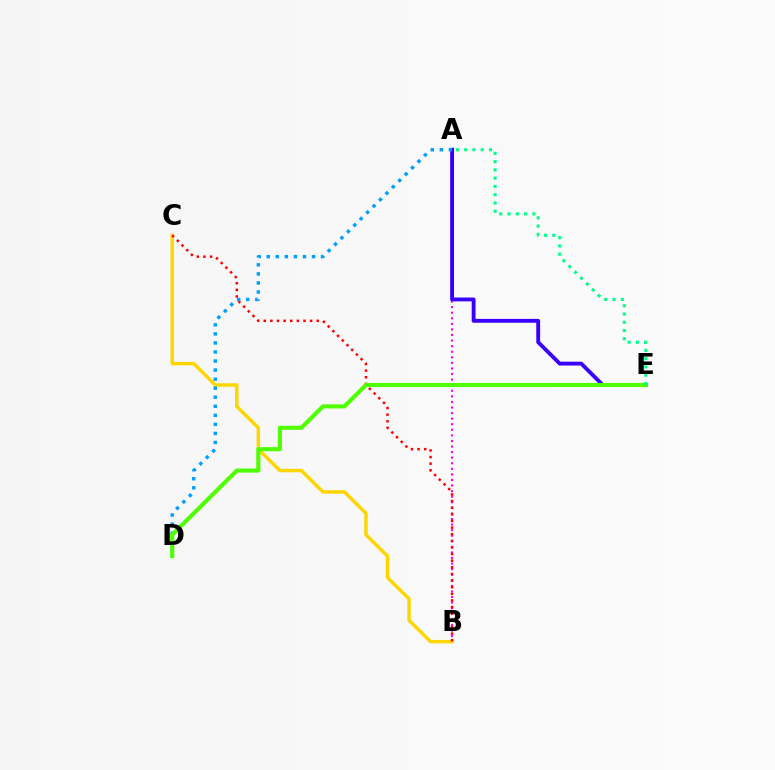{('A', 'B'): [{'color': '#ff00ed', 'line_style': 'dotted', 'thickness': 1.51}], ('B', 'C'): [{'color': '#ffd500', 'line_style': 'solid', 'thickness': 2.48}, {'color': '#ff0000', 'line_style': 'dotted', 'thickness': 1.8}], ('A', 'E'): [{'color': '#3700ff', 'line_style': 'solid', 'thickness': 2.77}, {'color': '#00ff86', 'line_style': 'dotted', 'thickness': 2.25}], ('A', 'D'): [{'color': '#009eff', 'line_style': 'dotted', 'thickness': 2.46}], ('D', 'E'): [{'color': '#4fff00', 'line_style': 'solid', 'thickness': 2.97}]}